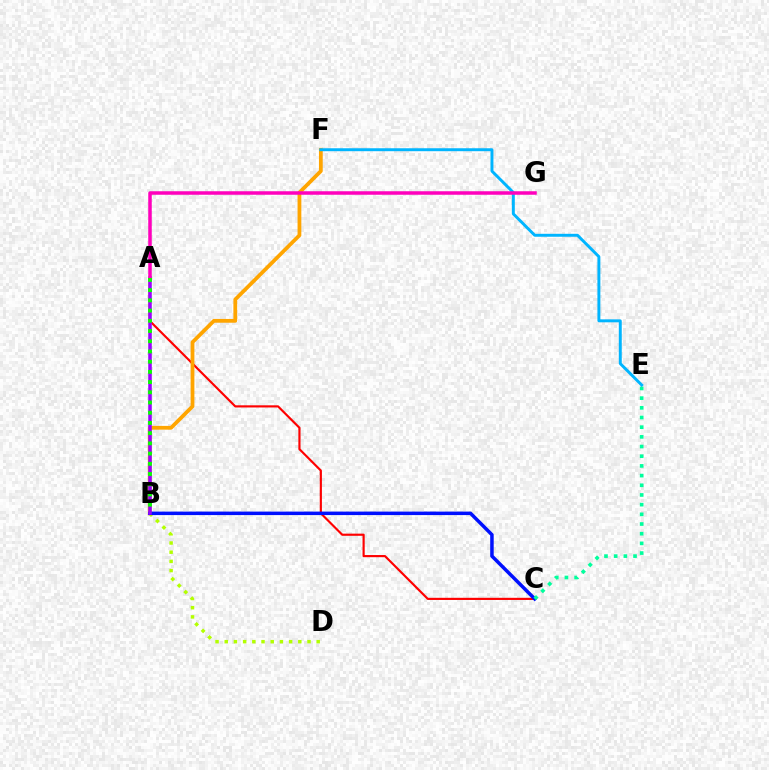{('A', 'C'): [{'color': '#ff0000', 'line_style': 'solid', 'thickness': 1.55}], ('B', 'F'): [{'color': '#ffa500', 'line_style': 'solid', 'thickness': 2.72}], ('B', 'D'): [{'color': '#b3ff00', 'line_style': 'dotted', 'thickness': 2.5}], ('B', 'C'): [{'color': '#0010ff', 'line_style': 'solid', 'thickness': 2.52}], ('C', 'E'): [{'color': '#00ff9d', 'line_style': 'dotted', 'thickness': 2.63}], ('A', 'B'): [{'color': '#9b00ff', 'line_style': 'solid', 'thickness': 2.54}, {'color': '#08ff00', 'line_style': 'dotted', 'thickness': 2.78}], ('E', 'F'): [{'color': '#00b5ff', 'line_style': 'solid', 'thickness': 2.12}], ('A', 'G'): [{'color': '#ff00bd', 'line_style': 'solid', 'thickness': 2.52}]}